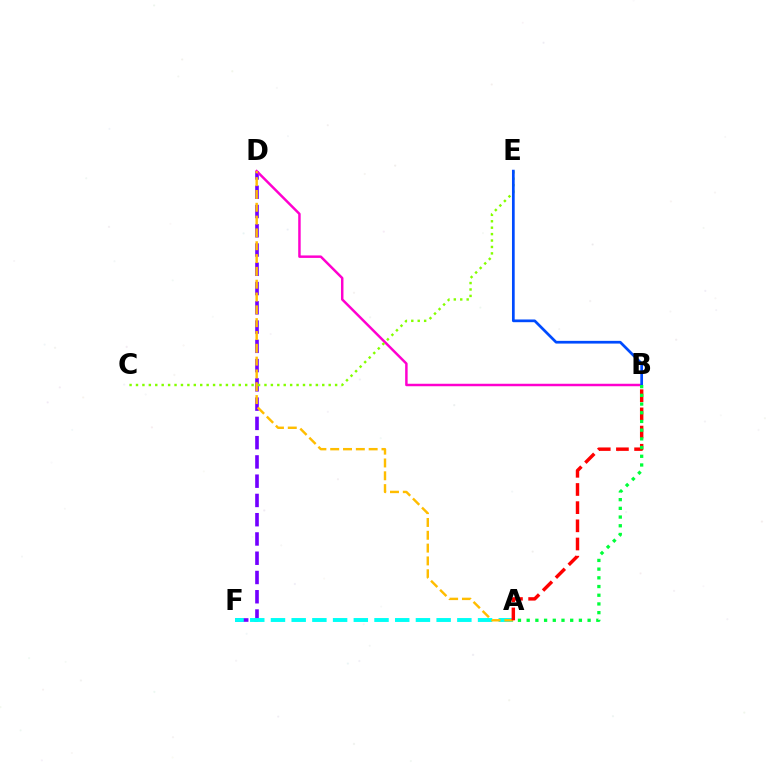{('D', 'F'): [{'color': '#7200ff', 'line_style': 'dashed', 'thickness': 2.62}], ('A', 'F'): [{'color': '#00fff6', 'line_style': 'dashed', 'thickness': 2.81}], ('B', 'D'): [{'color': '#ff00cf', 'line_style': 'solid', 'thickness': 1.78}], ('A', 'D'): [{'color': '#ffbd00', 'line_style': 'dashed', 'thickness': 1.74}], ('A', 'B'): [{'color': '#ff0000', 'line_style': 'dashed', 'thickness': 2.47}, {'color': '#00ff39', 'line_style': 'dotted', 'thickness': 2.36}], ('C', 'E'): [{'color': '#84ff00', 'line_style': 'dotted', 'thickness': 1.75}], ('B', 'E'): [{'color': '#004bff', 'line_style': 'solid', 'thickness': 1.96}]}